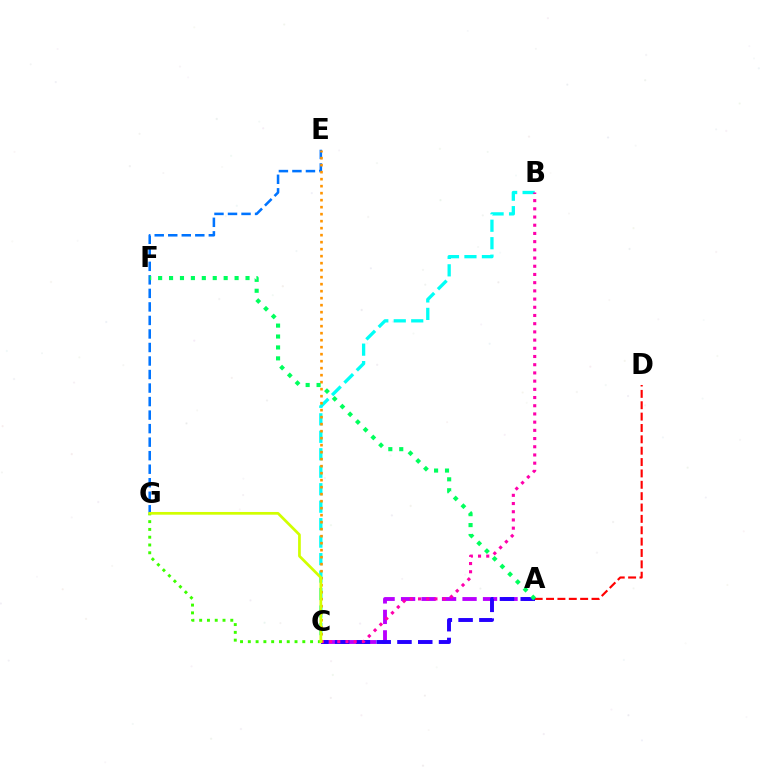{('E', 'G'): [{'color': '#0074ff', 'line_style': 'dashed', 'thickness': 1.84}], ('B', 'C'): [{'color': '#00fff6', 'line_style': 'dashed', 'thickness': 2.37}, {'color': '#ff00ac', 'line_style': 'dotted', 'thickness': 2.23}], ('A', 'C'): [{'color': '#b900ff', 'line_style': 'dashed', 'thickness': 2.78}, {'color': '#2500ff', 'line_style': 'dashed', 'thickness': 2.82}], ('A', 'D'): [{'color': '#ff0000', 'line_style': 'dashed', 'thickness': 1.54}], ('C', 'G'): [{'color': '#3dff00', 'line_style': 'dotted', 'thickness': 2.11}, {'color': '#d1ff00', 'line_style': 'solid', 'thickness': 1.96}], ('C', 'E'): [{'color': '#ff9400', 'line_style': 'dotted', 'thickness': 1.9}], ('A', 'F'): [{'color': '#00ff5c', 'line_style': 'dotted', 'thickness': 2.97}]}